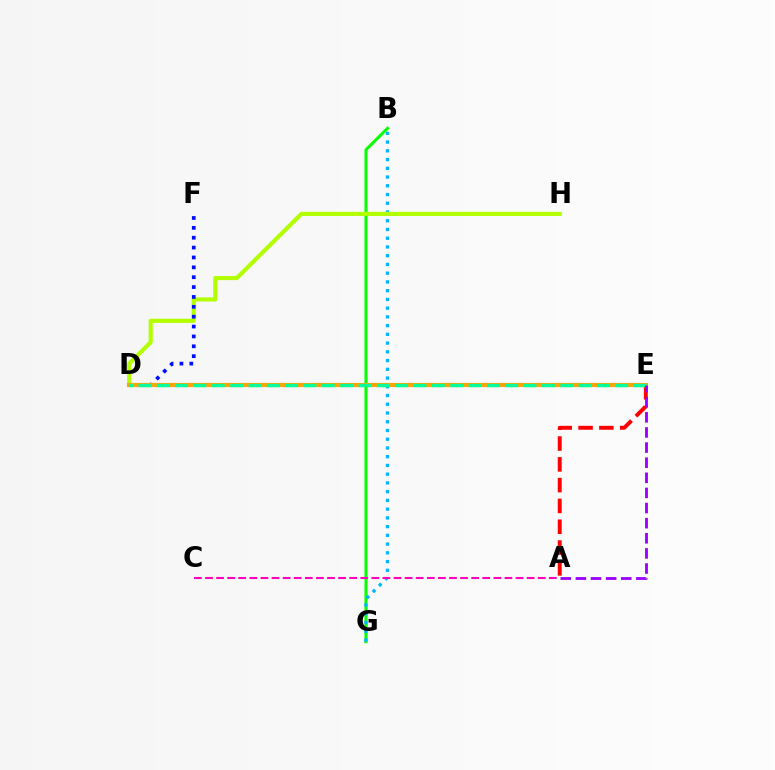{('B', 'G'): [{'color': '#08ff00', 'line_style': 'solid', 'thickness': 2.17}, {'color': '#00b5ff', 'line_style': 'dotted', 'thickness': 2.37}], ('A', 'E'): [{'color': '#ff0000', 'line_style': 'dashed', 'thickness': 2.83}, {'color': '#9b00ff', 'line_style': 'dashed', 'thickness': 2.05}], ('D', 'H'): [{'color': '#b3ff00', 'line_style': 'solid', 'thickness': 2.98}], ('A', 'C'): [{'color': '#ff00bd', 'line_style': 'dashed', 'thickness': 1.51}], ('D', 'F'): [{'color': '#0010ff', 'line_style': 'dotted', 'thickness': 2.68}], ('D', 'E'): [{'color': '#ffa500', 'line_style': 'solid', 'thickness': 2.99}, {'color': '#00ff9d', 'line_style': 'dashed', 'thickness': 2.49}]}